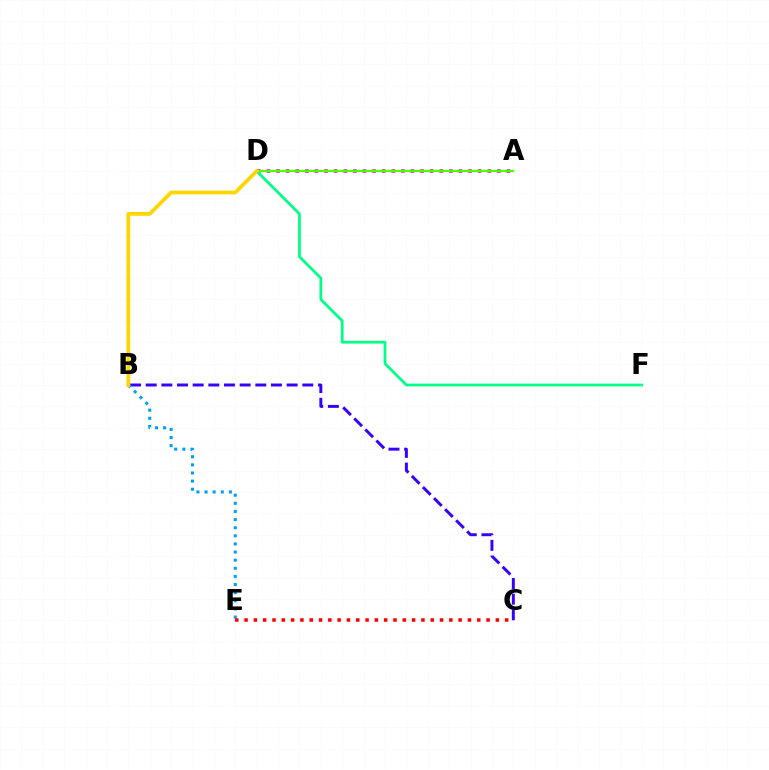{('B', 'C'): [{'color': '#3700ff', 'line_style': 'dashed', 'thickness': 2.13}], ('B', 'E'): [{'color': '#009eff', 'line_style': 'dotted', 'thickness': 2.21}], ('A', 'D'): [{'color': '#ff00ed', 'line_style': 'dotted', 'thickness': 2.61}, {'color': '#4fff00', 'line_style': 'solid', 'thickness': 1.67}], ('D', 'F'): [{'color': '#00ff86', 'line_style': 'solid', 'thickness': 1.98}], ('B', 'D'): [{'color': '#ffd500', 'line_style': 'solid', 'thickness': 2.7}], ('C', 'E'): [{'color': '#ff0000', 'line_style': 'dotted', 'thickness': 2.53}]}